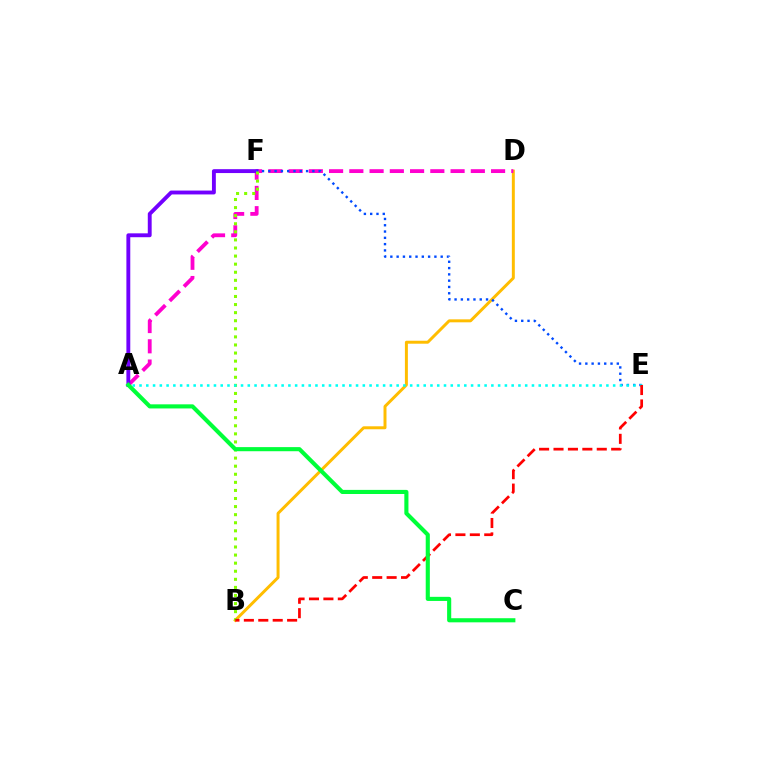{('B', 'D'): [{'color': '#ffbd00', 'line_style': 'solid', 'thickness': 2.14}], ('A', 'D'): [{'color': '#ff00cf', 'line_style': 'dashed', 'thickness': 2.75}], ('A', 'F'): [{'color': '#7200ff', 'line_style': 'solid', 'thickness': 2.79}], ('E', 'F'): [{'color': '#004bff', 'line_style': 'dotted', 'thickness': 1.71}], ('B', 'F'): [{'color': '#84ff00', 'line_style': 'dotted', 'thickness': 2.2}], ('A', 'E'): [{'color': '#00fff6', 'line_style': 'dotted', 'thickness': 1.84}], ('B', 'E'): [{'color': '#ff0000', 'line_style': 'dashed', 'thickness': 1.96}], ('A', 'C'): [{'color': '#00ff39', 'line_style': 'solid', 'thickness': 2.96}]}